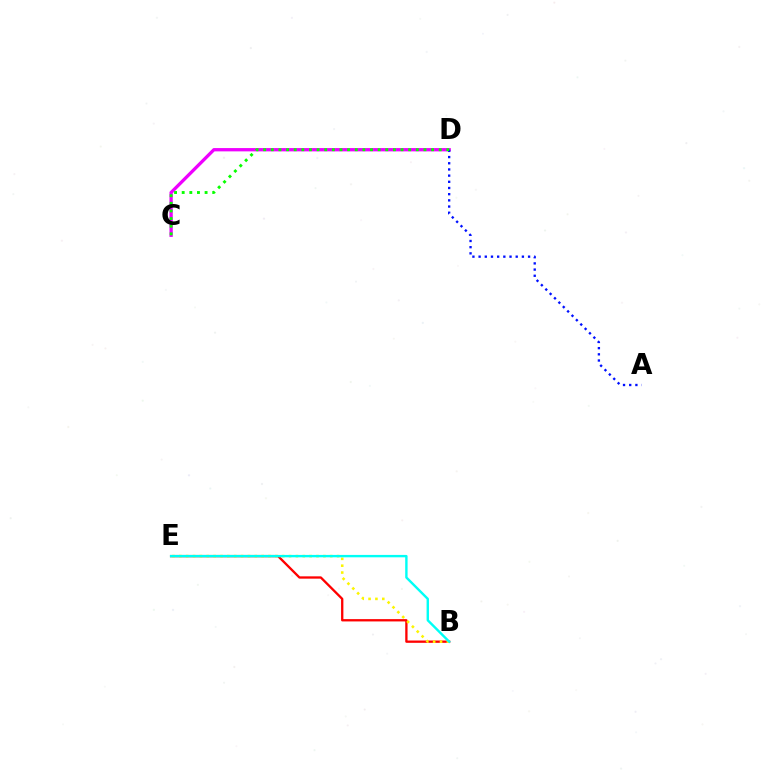{('B', 'E'): [{'color': '#ff0000', 'line_style': 'solid', 'thickness': 1.67}, {'color': '#fcf500', 'line_style': 'dotted', 'thickness': 1.86}, {'color': '#00fff6', 'line_style': 'solid', 'thickness': 1.72}], ('C', 'D'): [{'color': '#ee00ff', 'line_style': 'solid', 'thickness': 2.37}, {'color': '#08ff00', 'line_style': 'dotted', 'thickness': 2.07}], ('A', 'D'): [{'color': '#0010ff', 'line_style': 'dotted', 'thickness': 1.68}]}